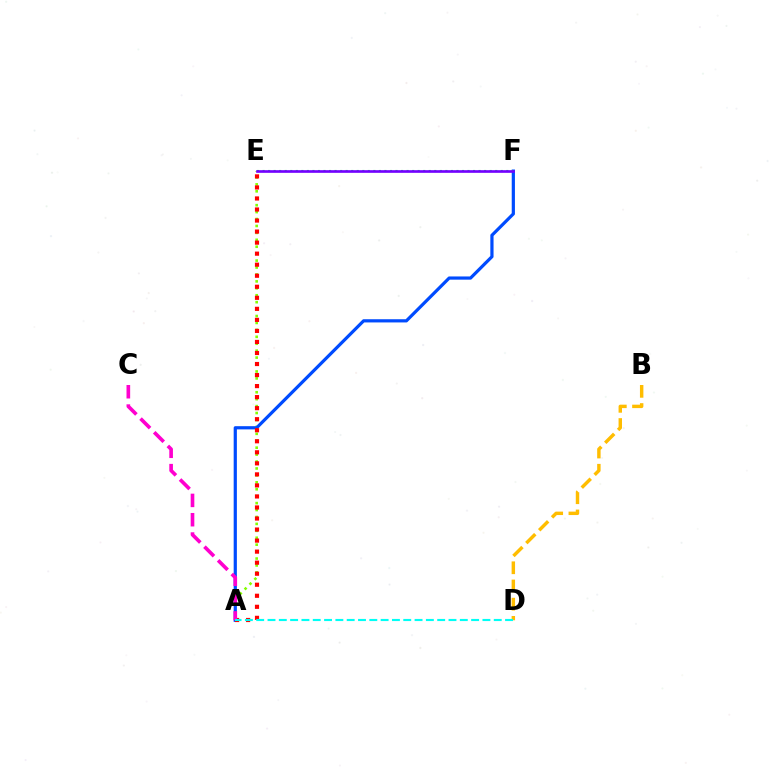{('A', 'E'): [{'color': '#84ff00', 'line_style': 'dotted', 'thickness': 1.88}, {'color': '#ff0000', 'line_style': 'dotted', 'thickness': 3.0}], ('A', 'F'): [{'color': '#004bff', 'line_style': 'solid', 'thickness': 2.31}], ('E', 'F'): [{'color': '#00ff39', 'line_style': 'dotted', 'thickness': 1.51}, {'color': '#7200ff', 'line_style': 'solid', 'thickness': 1.91}], ('B', 'D'): [{'color': '#ffbd00', 'line_style': 'dashed', 'thickness': 2.47}], ('A', 'C'): [{'color': '#ff00cf', 'line_style': 'dashed', 'thickness': 2.62}], ('A', 'D'): [{'color': '#00fff6', 'line_style': 'dashed', 'thickness': 1.54}]}